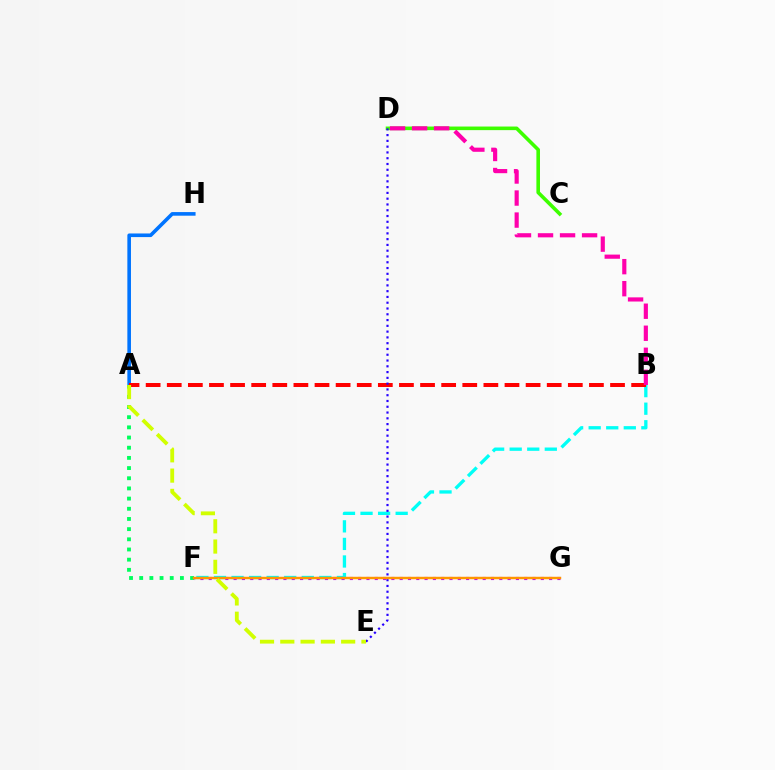{('C', 'D'): [{'color': '#3dff00', 'line_style': 'solid', 'thickness': 2.59}], ('B', 'F'): [{'color': '#00fff6', 'line_style': 'dashed', 'thickness': 2.39}], ('A', 'H'): [{'color': '#0074ff', 'line_style': 'solid', 'thickness': 2.6}], ('F', 'G'): [{'color': '#b900ff', 'line_style': 'dotted', 'thickness': 2.26}, {'color': '#ff9400', 'line_style': 'solid', 'thickness': 1.75}], ('A', 'B'): [{'color': '#ff0000', 'line_style': 'dashed', 'thickness': 2.87}], ('A', 'F'): [{'color': '#00ff5c', 'line_style': 'dotted', 'thickness': 2.77}], ('D', 'E'): [{'color': '#2500ff', 'line_style': 'dotted', 'thickness': 1.57}], ('B', 'D'): [{'color': '#ff00ac', 'line_style': 'dashed', 'thickness': 2.99}], ('A', 'E'): [{'color': '#d1ff00', 'line_style': 'dashed', 'thickness': 2.76}]}